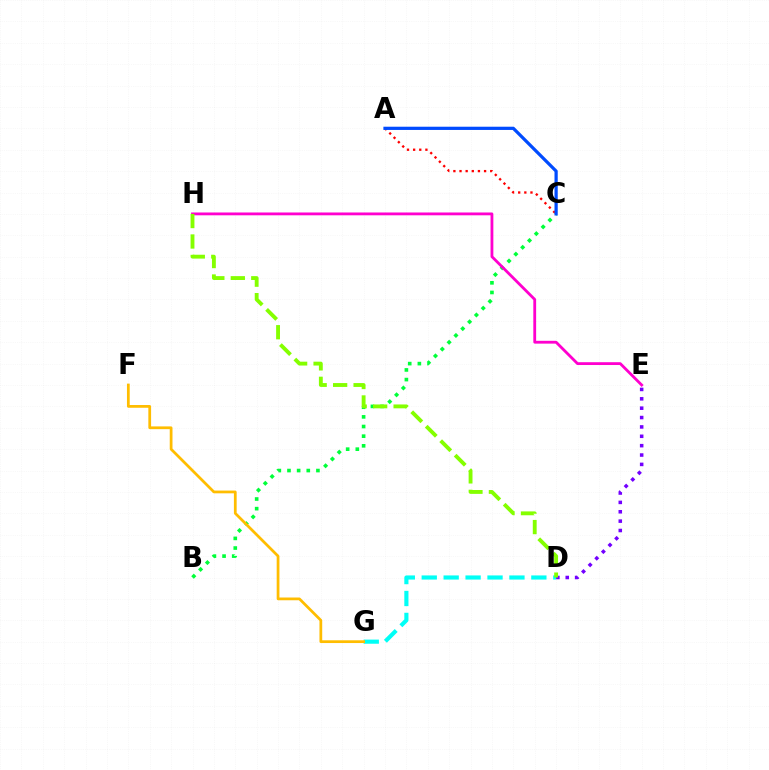{('D', 'G'): [{'color': '#00fff6', 'line_style': 'dashed', 'thickness': 2.98}], ('B', 'C'): [{'color': '#00ff39', 'line_style': 'dotted', 'thickness': 2.62}], ('D', 'E'): [{'color': '#7200ff', 'line_style': 'dotted', 'thickness': 2.55}], ('F', 'G'): [{'color': '#ffbd00', 'line_style': 'solid', 'thickness': 1.98}], ('A', 'C'): [{'color': '#ff0000', 'line_style': 'dotted', 'thickness': 1.67}, {'color': '#004bff', 'line_style': 'solid', 'thickness': 2.32}], ('E', 'H'): [{'color': '#ff00cf', 'line_style': 'solid', 'thickness': 2.03}], ('D', 'H'): [{'color': '#84ff00', 'line_style': 'dashed', 'thickness': 2.78}]}